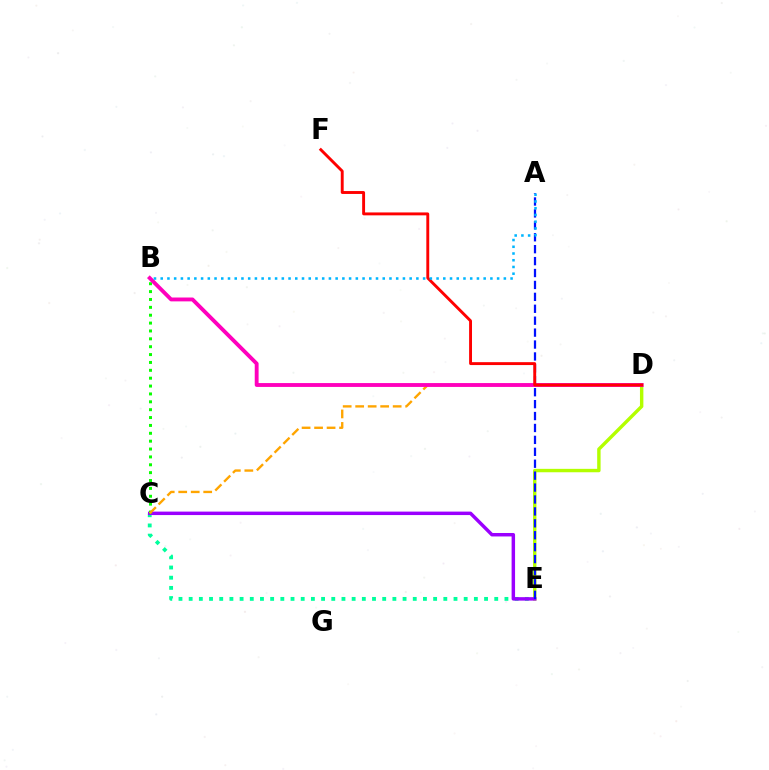{('D', 'E'): [{'color': '#b3ff00', 'line_style': 'solid', 'thickness': 2.46}], ('C', 'E'): [{'color': '#00ff9d', 'line_style': 'dotted', 'thickness': 2.77}, {'color': '#9b00ff', 'line_style': 'solid', 'thickness': 2.49}], ('A', 'E'): [{'color': '#0010ff', 'line_style': 'dashed', 'thickness': 1.62}], ('B', 'C'): [{'color': '#08ff00', 'line_style': 'dotted', 'thickness': 2.14}], ('C', 'D'): [{'color': '#ffa500', 'line_style': 'dashed', 'thickness': 1.7}], ('B', 'D'): [{'color': '#ff00bd', 'line_style': 'solid', 'thickness': 2.78}], ('D', 'F'): [{'color': '#ff0000', 'line_style': 'solid', 'thickness': 2.09}], ('A', 'B'): [{'color': '#00b5ff', 'line_style': 'dotted', 'thickness': 1.83}]}